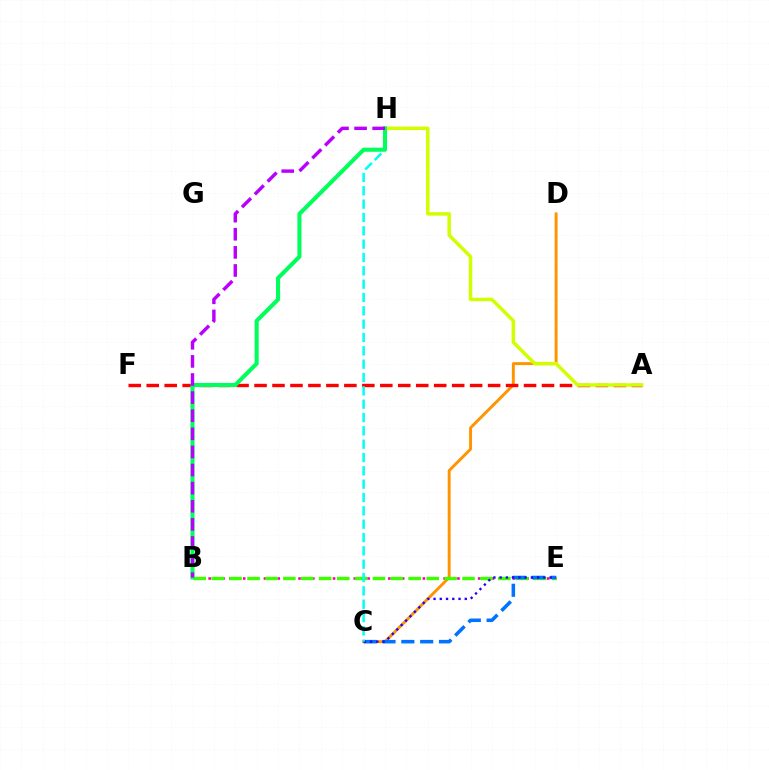{('C', 'D'): [{'color': '#ff9400', 'line_style': 'solid', 'thickness': 2.11}], ('A', 'F'): [{'color': '#ff0000', 'line_style': 'dashed', 'thickness': 2.44}], ('B', 'E'): [{'color': '#ff00ac', 'line_style': 'dotted', 'thickness': 1.88}, {'color': '#3dff00', 'line_style': 'dashed', 'thickness': 2.43}], ('C', 'E'): [{'color': '#0074ff', 'line_style': 'dashed', 'thickness': 2.56}, {'color': '#2500ff', 'line_style': 'dotted', 'thickness': 1.7}], ('C', 'H'): [{'color': '#00fff6', 'line_style': 'dashed', 'thickness': 1.81}], ('A', 'H'): [{'color': '#d1ff00', 'line_style': 'solid', 'thickness': 2.52}], ('B', 'H'): [{'color': '#00ff5c', 'line_style': 'solid', 'thickness': 2.94}, {'color': '#b900ff', 'line_style': 'dashed', 'thickness': 2.46}]}